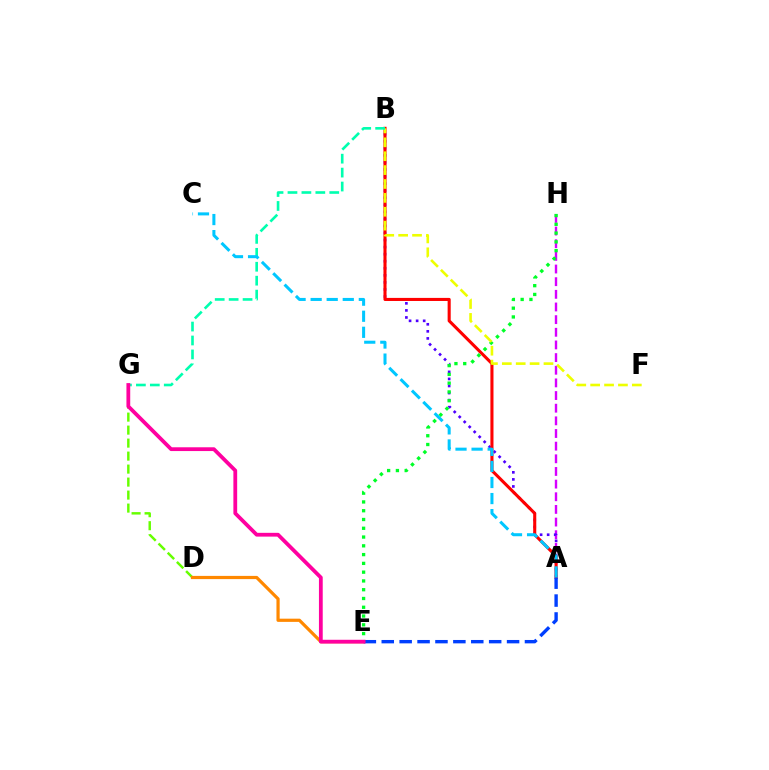{('D', 'G'): [{'color': '#66ff00', 'line_style': 'dashed', 'thickness': 1.77}], ('A', 'H'): [{'color': '#d600ff', 'line_style': 'dashed', 'thickness': 1.72}], ('A', 'B'): [{'color': '#4f00ff', 'line_style': 'dotted', 'thickness': 1.92}, {'color': '#ff0000', 'line_style': 'solid', 'thickness': 2.22}], ('D', 'E'): [{'color': '#ff8800', 'line_style': 'solid', 'thickness': 2.31}], ('A', 'E'): [{'color': '#003fff', 'line_style': 'dashed', 'thickness': 2.43}], ('E', 'H'): [{'color': '#00ff27', 'line_style': 'dotted', 'thickness': 2.38}], ('B', 'F'): [{'color': '#eeff00', 'line_style': 'dashed', 'thickness': 1.89}], ('B', 'G'): [{'color': '#00ffaf', 'line_style': 'dashed', 'thickness': 1.89}], ('E', 'G'): [{'color': '#ff00a0', 'line_style': 'solid', 'thickness': 2.72}], ('A', 'C'): [{'color': '#00c7ff', 'line_style': 'dashed', 'thickness': 2.18}]}